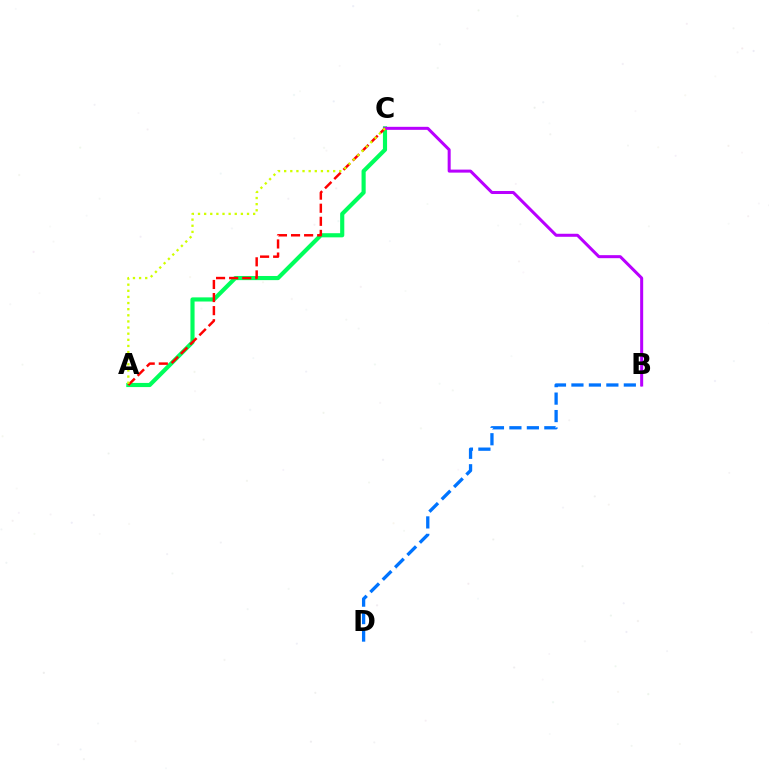{('A', 'C'): [{'color': '#00ff5c', 'line_style': 'solid', 'thickness': 2.98}, {'color': '#ff0000', 'line_style': 'dashed', 'thickness': 1.78}, {'color': '#d1ff00', 'line_style': 'dotted', 'thickness': 1.66}], ('B', 'D'): [{'color': '#0074ff', 'line_style': 'dashed', 'thickness': 2.37}], ('B', 'C'): [{'color': '#b900ff', 'line_style': 'solid', 'thickness': 2.18}]}